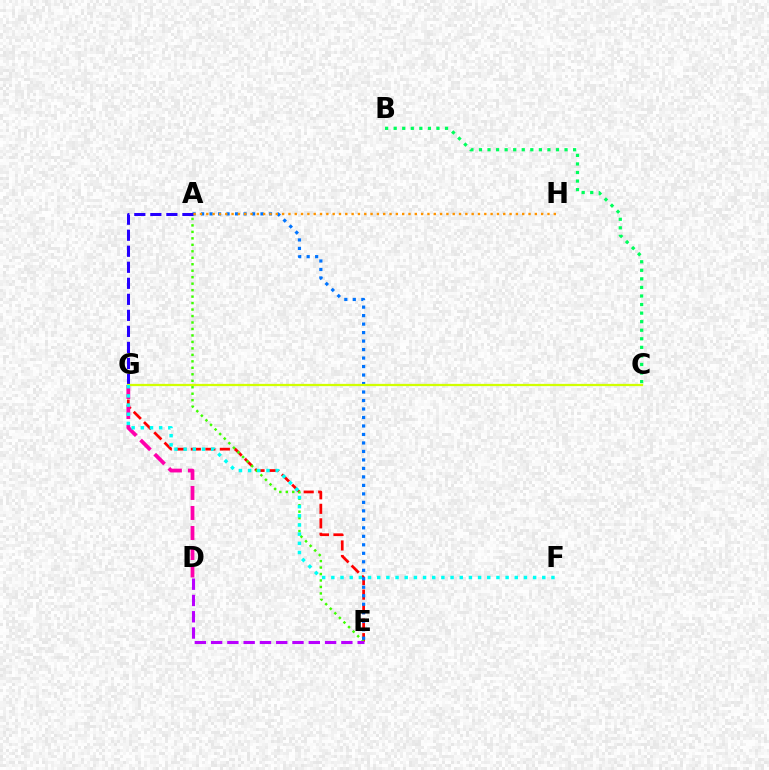{('E', 'G'): [{'color': '#ff0000', 'line_style': 'dashed', 'thickness': 1.97}], ('A', 'E'): [{'color': '#3dff00', 'line_style': 'dotted', 'thickness': 1.76}, {'color': '#0074ff', 'line_style': 'dotted', 'thickness': 2.31}], ('D', 'G'): [{'color': '#ff00ac', 'line_style': 'dashed', 'thickness': 2.72}], ('D', 'E'): [{'color': '#b900ff', 'line_style': 'dashed', 'thickness': 2.21}], ('B', 'C'): [{'color': '#00ff5c', 'line_style': 'dotted', 'thickness': 2.33}], ('A', 'G'): [{'color': '#2500ff', 'line_style': 'dashed', 'thickness': 2.18}], ('A', 'H'): [{'color': '#ff9400', 'line_style': 'dotted', 'thickness': 1.72}], ('C', 'G'): [{'color': '#d1ff00', 'line_style': 'solid', 'thickness': 1.62}], ('F', 'G'): [{'color': '#00fff6', 'line_style': 'dotted', 'thickness': 2.49}]}